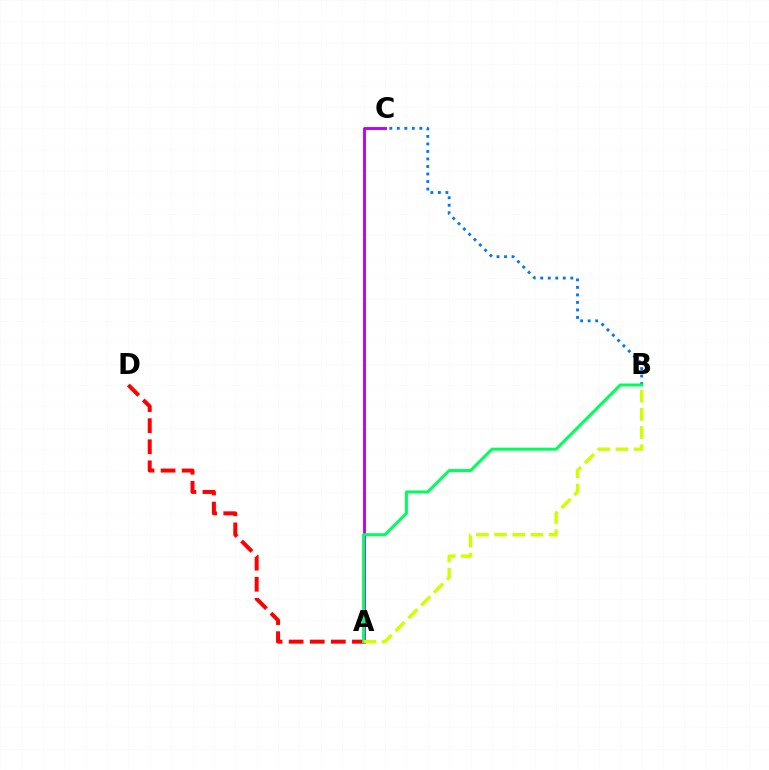{('A', 'D'): [{'color': '#ff0000', 'line_style': 'dashed', 'thickness': 2.86}], ('B', 'C'): [{'color': '#0074ff', 'line_style': 'dotted', 'thickness': 2.04}], ('A', 'C'): [{'color': '#b900ff', 'line_style': 'solid', 'thickness': 2.07}], ('A', 'B'): [{'color': '#00ff5c', 'line_style': 'solid', 'thickness': 2.18}, {'color': '#d1ff00', 'line_style': 'dashed', 'thickness': 2.47}]}